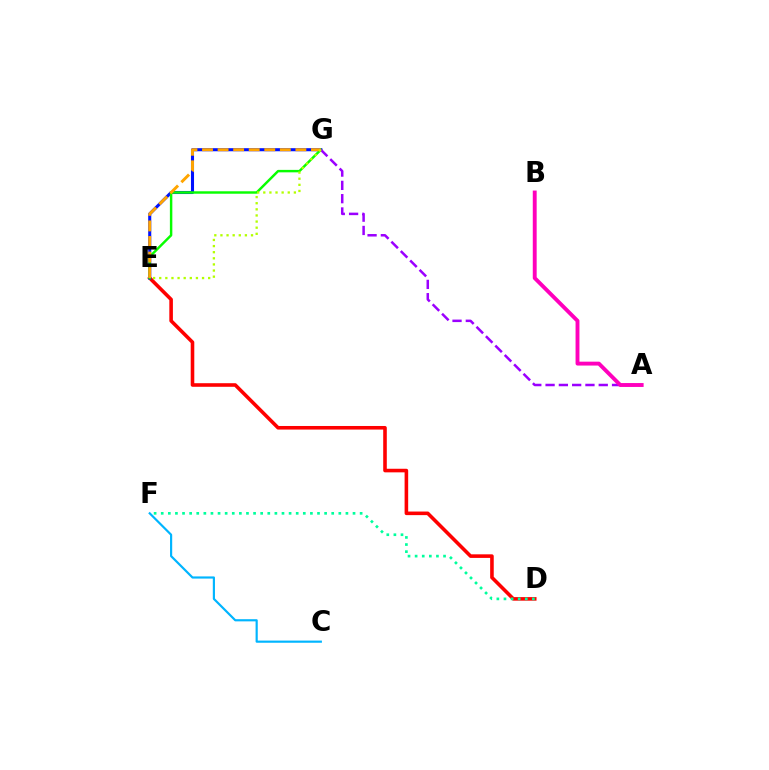{('D', 'E'): [{'color': '#ff0000', 'line_style': 'solid', 'thickness': 2.58}], ('E', 'G'): [{'color': '#0010ff', 'line_style': 'solid', 'thickness': 2.21}, {'color': '#08ff00', 'line_style': 'solid', 'thickness': 1.77}, {'color': '#ffa500', 'line_style': 'dashed', 'thickness': 2.11}, {'color': '#b3ff00', 'line_style': 'dotted', 'thickness': 1.66}], ('A', 'G'): [{'color': '#9b00ff', 'line_style': 'dashed', 'thickness': 1.81}], ('A', 'B'): [{'color': '#ff00bd', 'line_style': 'solid', 'thickness': 2.8}], ('C', 'F'): [{'color': '#00b5ff', 'line_style': 'solid', 'thickness': 1.56}], ('D', 'F'): [{'color': '#00ff9d', 'line_style': 'dotted', 'thickness': 1.93}]}